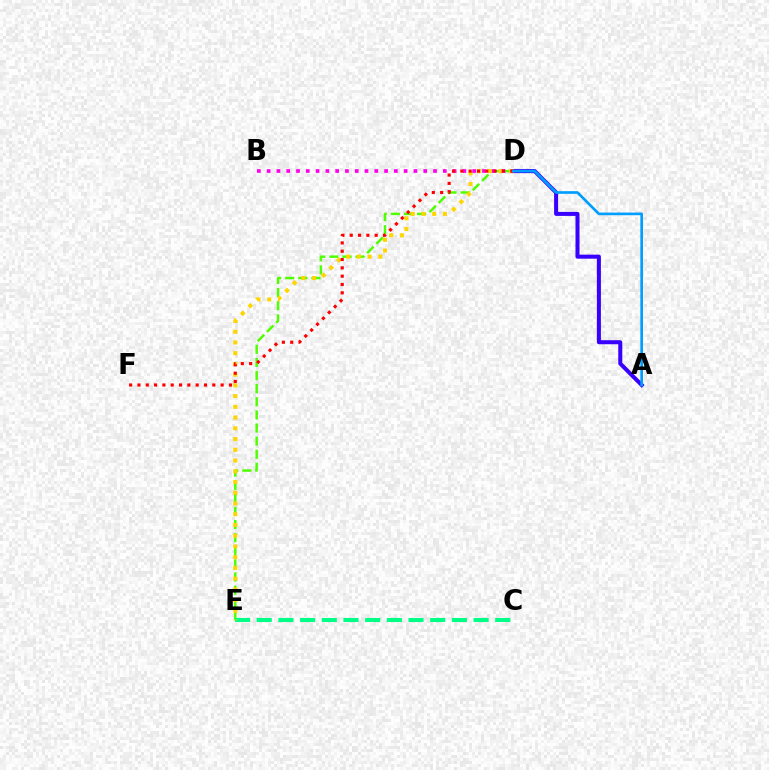{('D', 'E'): [{'color': '#4fff00', 'line_style': 'dashed', 'thickness': 1.78}, {'color': '#ffd500', 'line_style': 'dotted', 'thickness': 2.92}], ('A', 'D'): [{'color': '#3700ff', 'line_style': 'solid', 'thickness': 2.9}, {'color': '#009eff', 'line_style': 'solid', 'thickness': 1.92}], ('C', 'E'): [{'color': '#00ff86', 'line_style': 'dashed', 'thickness': 2.95}], ('B', 'D'): [{'color': '#ff00ed', 'line_style': 'dotted', 'thickness': 2.66}], ('D', 'F'): [{'color': '#ff0000', 'line_style': 'dotted', 'thickness': 2.26}]}